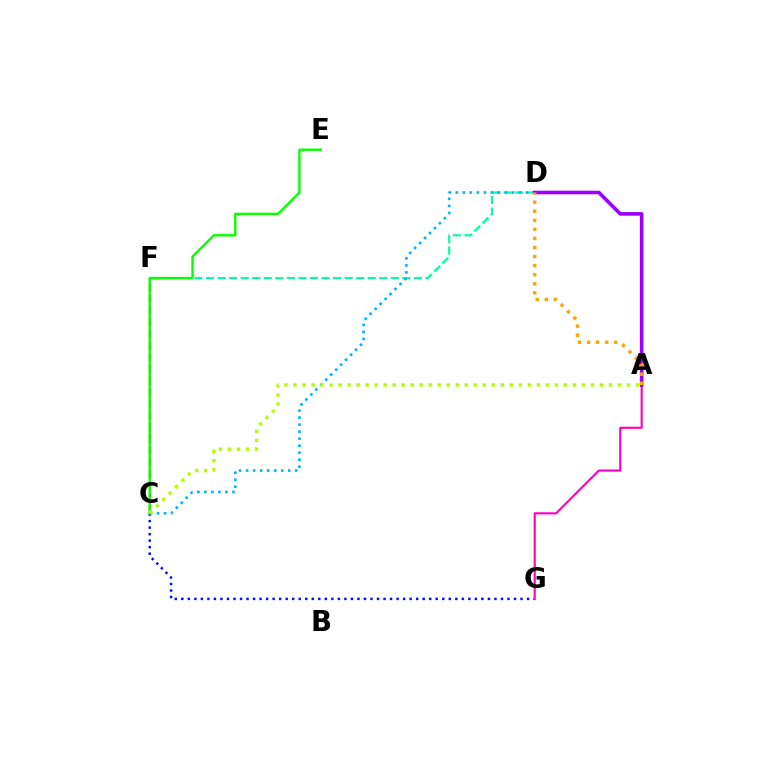{('D', 'F'): [{'color': '#00ff9d', 'line_style': 'dashed', 'thickness': 1.57}], ('C', 'D'): [{'color': '#00b5ff', 'line_style': 'dotted', 'thickness': 1.91}], ('C', 'G'): [{'color': '#0010ff', 'line_style': 'dotted', 'thickness': 1.77}], ('C', 'F'): [{'color': '#ff0000', 'line_style': 'dashed', 'thickness': 1.58}], ('A', 'G'): [{'color': '#ff00bd', 'line_style': 'solid', 'thickness': 1.55}], ('A', 'D'): [{'color': '#9b00ff', 'line_style': 'solid', 'thickness': 2.59}, {'color': '#ffa500', 'line_style': 'dotted', 'thickness': 2.46}], ('C', 'E'): [{'color': '#08ff00', 'line_style': 'solid', 'thickness': 1.73}], ('A', 'C'): [{'color': '#b3ff00', 'line_style': 'dotted', 'thickness': 2.45}]}